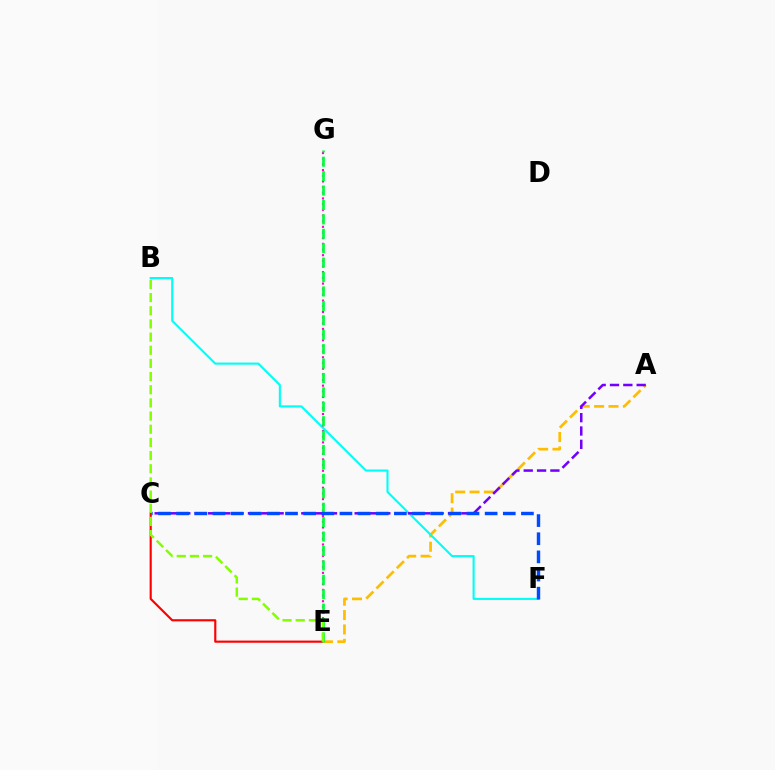{('C', 'E'): [{'color': '#ff0000', 'line_style': 'solid', 'thickness': 1.55}], ('A', 'E'): [{'color': '#ffbd00', 'line_style': 'dashed', 'thickness': 1.95}], ('B', 'F'): [{'color': '#00fff6', 'line_style': 'solid', 'thickness': 1.53}], ('A', 'C'): [{'color': '#7200ff', 'line_style': 'dashed', 'thickness': 1.81}], ('E', 'G'): [{'color': '#ff00cf', 'line_style': 'dotted', 'thickness': 1.54}, {'color': '#00ff39', 'line_style': 'dashed', 'thickness': 1.96}], ('C', 'F'): [{'color': '#004bff', 'line_style': 'dashed', 'thickness': 2.47}], ('B', 'E'): [{'color': '#84ff00', 'line_style': 'dashed', 'thickness': 1.79}]}